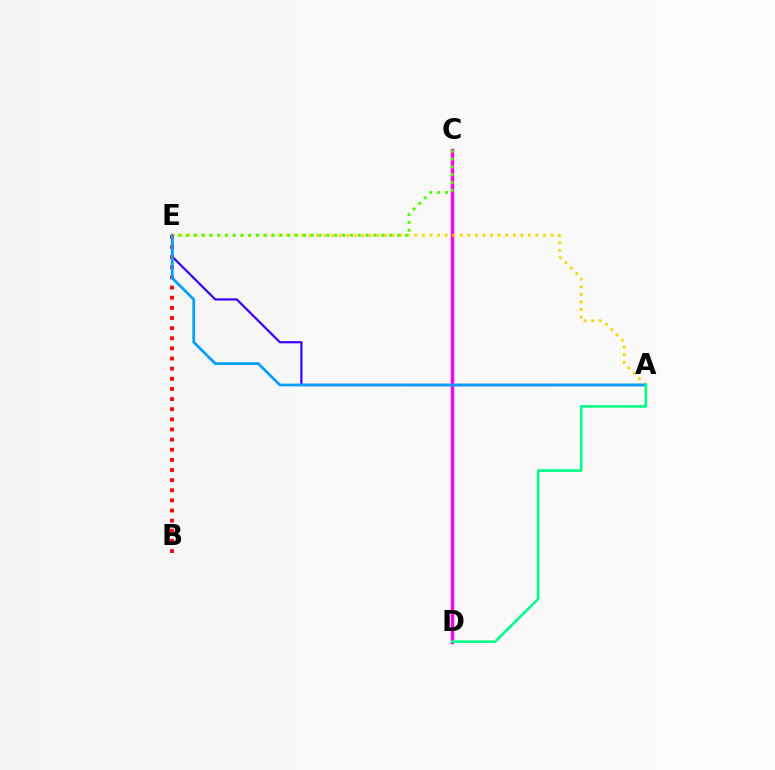{('A', 'E'): [{'color': '#3700ff', 'line_style': 'solid', 'thickness': 1.59}, {'color': '#ffd500', 'line_style': 'dotted', 'thickness': 2.06}, {'color': '#009eff', 'line_style': 'solid', 'thickness': 1.97}], ('B', 'E'): [{'color': '#ff0000', 'line_style': 'dotted', 'thickness': 2.75}], ('C', 'D'): [{'color': '#ff00ed', 'line_style': 'solid', 'thickness': 2.47}], ('C', 'E'): [{'color': '#4fff00', 'line_style': 'dotted', 'thickness': 2.13}], ('A', 'D'): [{'color': '#00ff86', 'line_style': 'solid', 'thickness': 1.88}]}